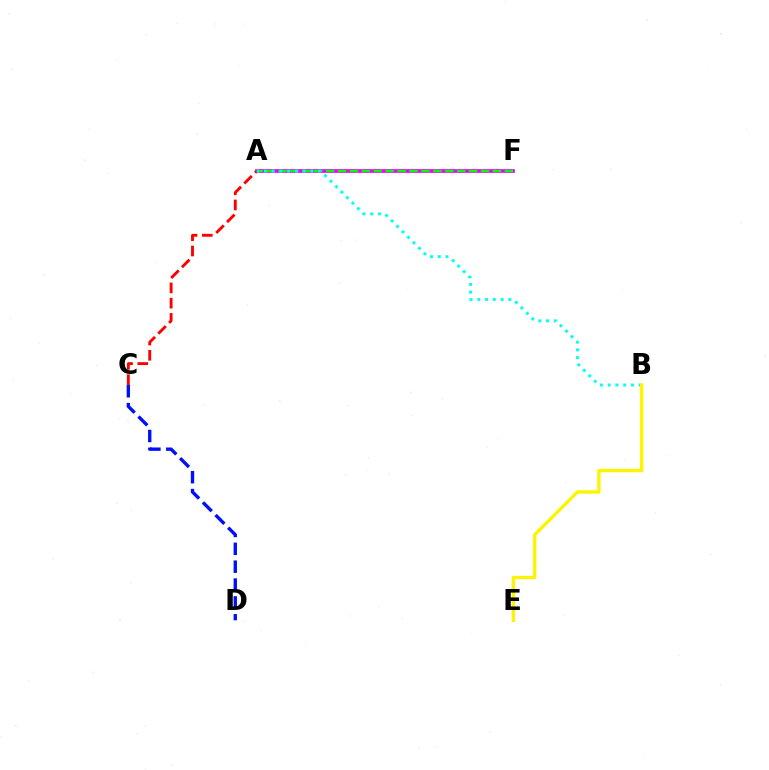{('A', 'F'): [{'color': '#ee00ff', 'line_style': 'solid', 'thickness': 2.67}, {'color': '#08ff00', 'line_style': 'dashed', 'thickness': 1.62}], ('C', 'D'): [{'color': '#0010ff', 'line_style': 'dashed', 'thickness': 2.43}], ('A', 'C'): [{'color': '#ff0000', 'line_style': 'dashed', 'thickness': 2.07}], ('A', 'B'): [{'color': '#00fff6', 'line_style': 'dotted', 'thickness': 2.11}], ('B', 'E'): [{'color': '#fcf500', 'line_style': 'solid', 'thickness': 2.43}]}